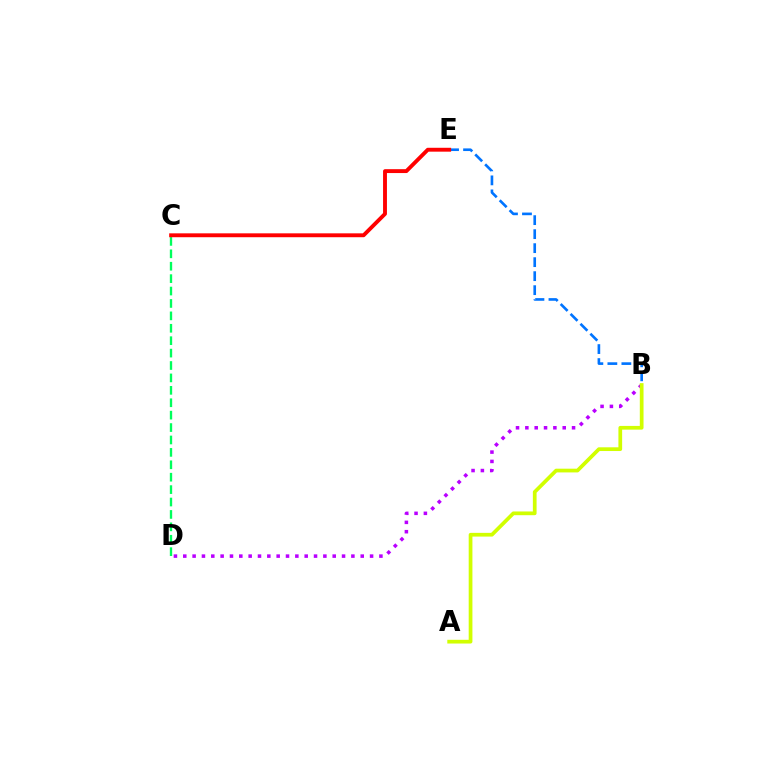{('C', 'D'): [{'color': '#00ff5c', 'line_style': 'dashed', 'thickness': 1.69}], ('B', 'E'): [{'color': '#0074ff', 'line_style': 'dashed', 'thickness': 1.9}], ('C', 'E'): [{'color': '#ff0000', 'line_style': 'solid', 'thickness': 2.8}], ('B', 'D'): [{'color': '#b900ff', 'line_style': 'dotted', 'thickness': 2.54}], ('A', 'B'): [{'color': '#d1ff00', 'line_style': 'solid', 'thickness': 2.68}]}